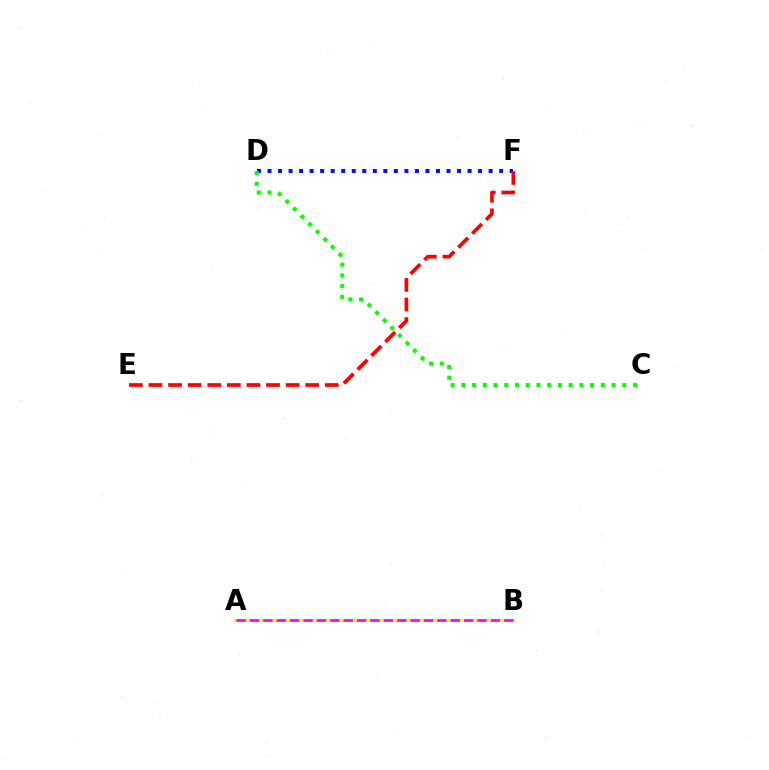{('D', 'F'): [{'color': '#0010ff', 'line_style': 'dotted', 'thickness': 2.86}], ('A', 'B'): [{'color': '#00fff6', 'line_style': 'dashed', 'thickness': 2.38}, {'color': '#fcf500', 'line_style': 'solid', 'thickness': 2.05}, {'color': '#ee00ff', 'line_style': 'dashed', 'thickness': 1.82}], ('C', 'D'): [{'color': '#08ff00', 'line_style': 'dotted', 'thickness': 2.92}], ('E', 'F'): [{'color': '#ff0000', 'line_style': 'dashed', 'thickness': 2.66}]}